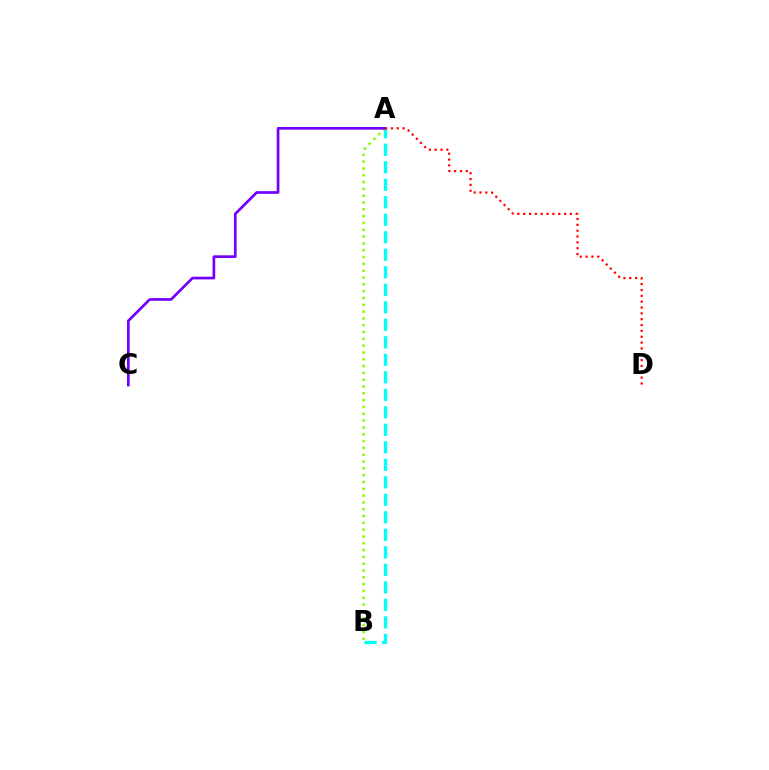{('A', 'B'): [{'color': '#00fff6', 'line_style': 'dashed', 'thickness': 2.38}, {'color': '#84ff00', 'line_style': 'dotted', 'thickness': 1.85}], ('A', 'C'): [{'color': '#7200ff', 'line_style': 'solid', 'thickness': 1.94}], ('A', 'D'): [{'color': '#ff0000', 'line_style': 'dotted', 'thickness': 1.59}]}